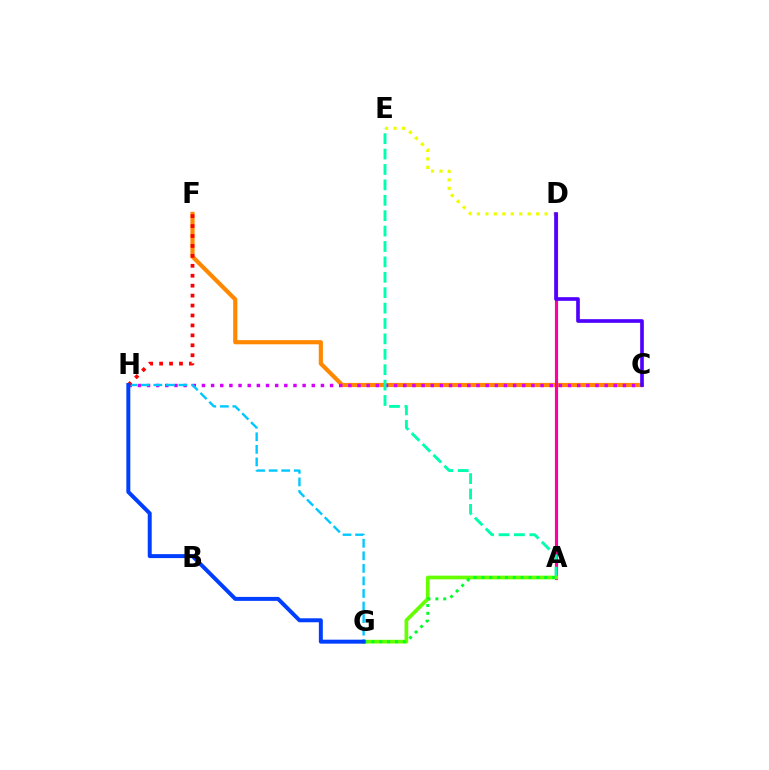{('C', 'F'): [{'color': '#ff8800', 'line_style': 'solid', 'thickness': 2.99}], ('C', 'H'): [{'color': '#d600ff', 'line_style': 'dotted', 'thickness': 2.49}], ('G', 'H'): [{'color': '#00c7ff', 'line_style': 'dashed', 'thickness': 1.71}, {'color': '#003fff', 'line_style': 'solid', 'thickness': 2.86}], ('A', 'D'): [{'color': '#ff00a0', 'line_style': 'solid', 'thickness': 2.27}], ('A', 'E'): [{'color': '#00ffaf', 'line_style': 'dashed', 'thickness': 2.09}], ('F', 'H'): [{'color': '#ff0000', 'line_style': 'dotted', 'thickness': 2.7}], ('A', 'G'): [{'color': '#66ff00', 'line_style': 'solid', 'thickness': 2.68}, {'color': '#00ff27', 'line_style': 'dotted', 'thickness': 2.13}], ('D', 'E'): [{'color': '#eeff00', 'line_style': 'dotted', 'thickness': 2.3}], ('C', 'D'): [{'color': '#4f00ff', 'line_style': 'solid', 'thickness': 2.64}]}